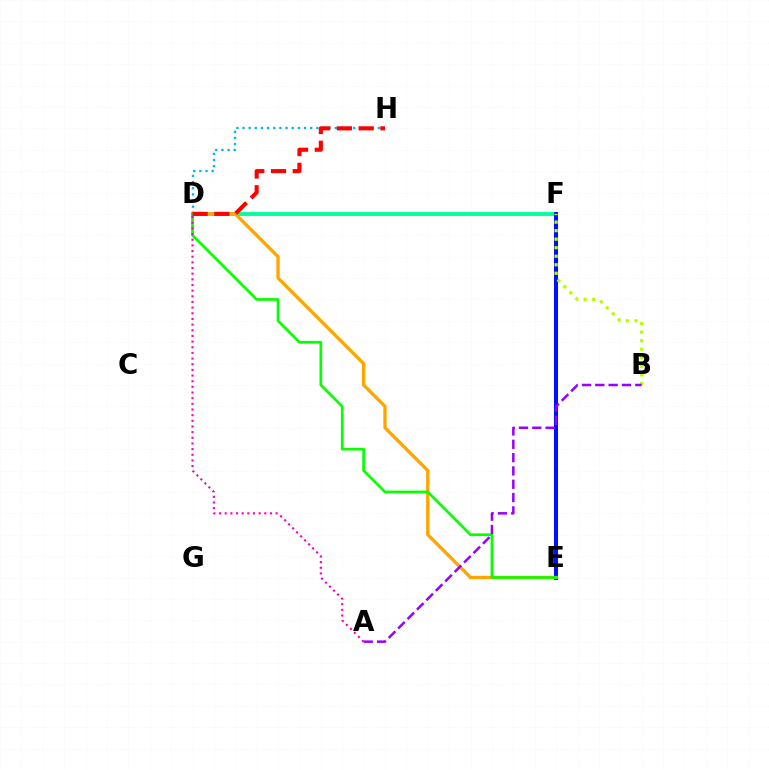{('D', 'H'): [{'color': '#00b5ff', 'line_style': 'dotted', 'thickness': 1.67}, {'color': '#ff0000', 'line_style': 'dashed', 'thickness': 2.95}], ('D', 'F'): [{'color': '#00ff9d', 'line_style': 'solid', 'thickness': 2.78}], ('E', 'F'): [{'color': '#0010ff', 'line_style': 'solid', 'thickness': 2.91}], ('D', 'E'): [{'color': '#ffa500', 'line_style': 'solid', 'thickness': 2.39}, {'color': '#08ff00', 'line_style': 'solid', 'thickness': 1.94}], ('B', 'F'): [{'color': '#b3ff00', 'line_style': 'dotted', 'thickness': 2.32}], ('A', 'D'): [{'color': '#ff00bd', 'line_style': 'dotted', 'thickness': 1.54}], ('A', 'B'): [{'color': '#9b00ff', 'line_style': 'dashed', 'thickness': 1.81}]}